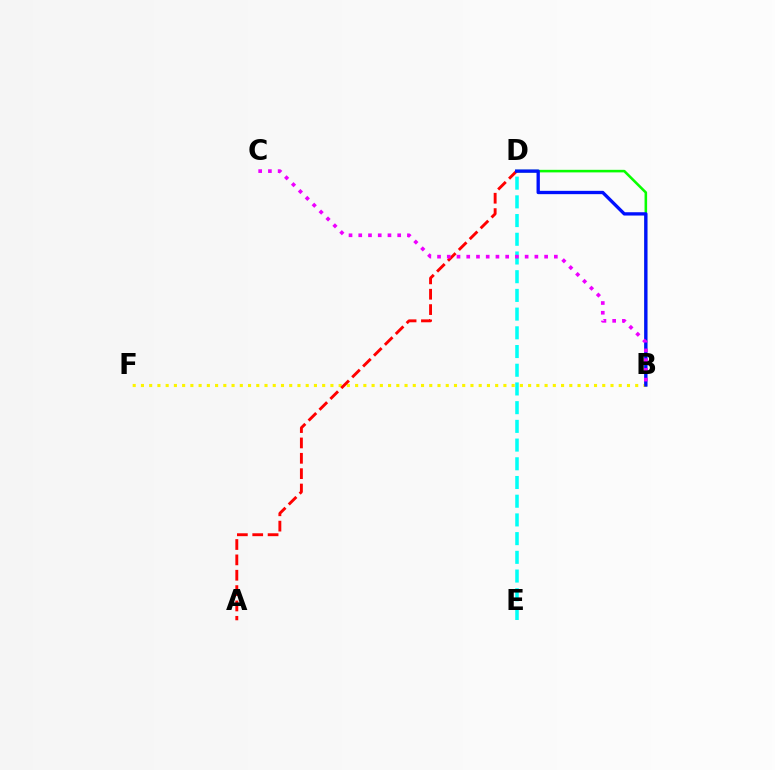{('B', 'D'): [{'color': '#08ff00', 'line_style': 'solid', 'thickness': 1.85}, {'color': '#0010ff', 'line_style': 'solid', 'thickness': 2.39}], ('B', 'F'): [{'color': '#fcf500', 'line_style': 'dotted', 'thickness': 2.24}], ('D', 'E'): [{'color': '#00fff6', 'line_style': 'dashed', 'thickness': 2.54}], ('A', 'D'): [{'color': '#ff0000', 'line_style': 'dashed', 'thickness': 2.09}], ('B', 'C'): [{'color': '#ee00ff', 'line_style': 'dotted', 'thickness': 2.64}]}